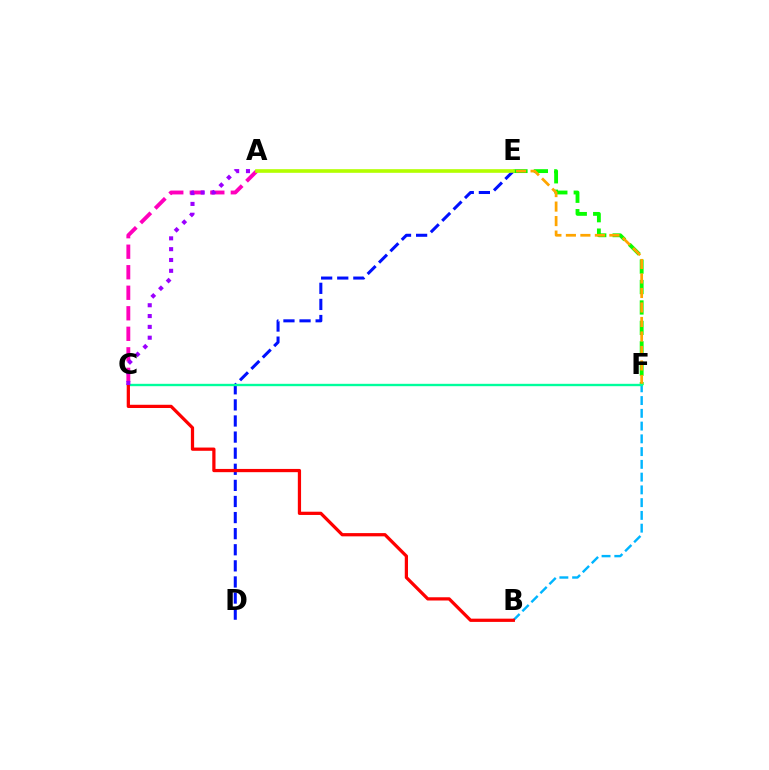{('E', 'F'): [{'color': '#08ff00', 'line_style': 'dashed', 'thickness': 2.77}, {'color': '#ffa500', 'line_style': 'dashed', 'thickness': 1.97}], ('B', 'F'): [{'color': '#00b5ff', 'line_style': 'dashed', 'thickness': 1.73}], ('D', 'E'): [{'color': '#0010ff', 'line_style': 'dashed', 'thickness': 2.19}], ('A', 'C'): [{'color': '#ff00bd', 'line_style': 'dashed', 'thickness': 2.79}, {'color': '#9b00ff', 'line_style': 'dotted', 'thickness': 2.94}], ('C', 'F'): [{'color': '#00ff9d', 'line_style': 'solid', 'thickness': 1.71}], ('A', 'E'): [{'color': '#b3ff00', 'line_style': 'solid', 'thickness': 2.62}], ('B', 'C'): [{'color': '#ff0000', 'line_style': 'solid', 'thickness': 2.33}]}